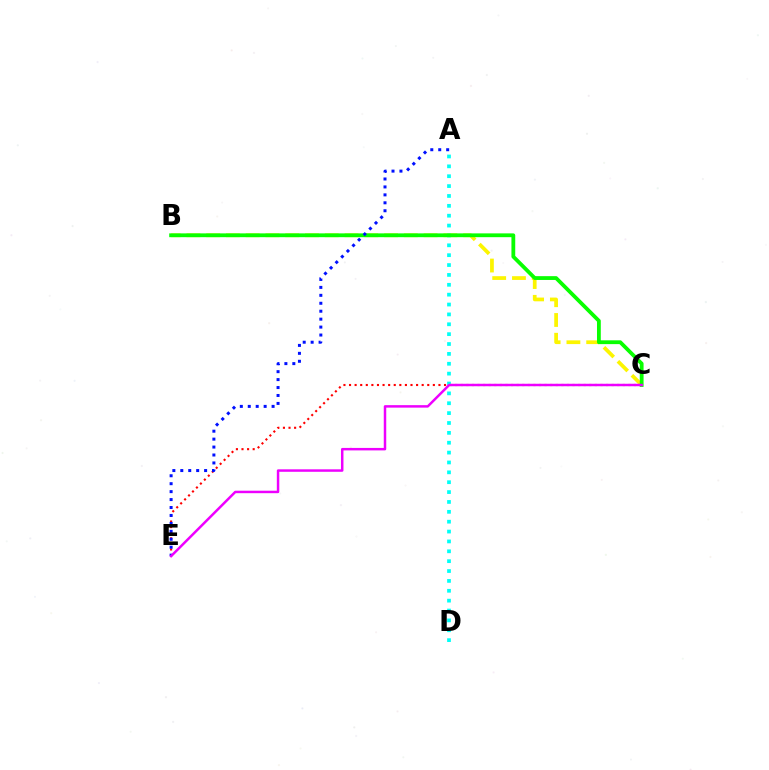{('B', 'C'): [{'color': '#fcf500', 'line_style': 'dashed', 'thickness': 2.69}, {'color': '#08ff00', 'line_style': 'solid', 'thickness': 2.74}], ('C', 'E'): [{'color': '#ff0000', 'line_style': 'dotted', 'thickness': 1.52}, {'color': '#ee00ff', 'line_style': 'solid', 'thickness': 1.78}], ('A', 'D'): [{'color': '#00fff6', 'line_style': 'dotted', 'thickness': 2.68}], ('A', 'E'): [{'color': '#0010ff', 'line_style': 'dotted', 'thickness': 2.16}]}